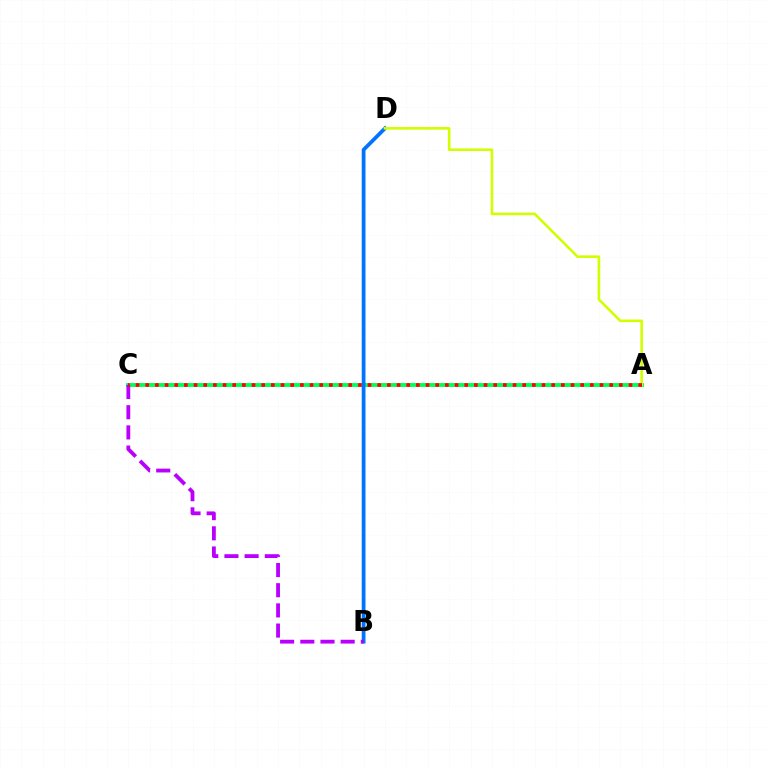{('A', 'C'): [{'color': '#00ff5c', 'line_style': 'solid', 'thickness': 2.8}, {'color': '#ff0000', 'line_style': 'dotted', 'thickness': 2.63}], ('B', 'D'): [{'color': '#0074ff', 'line_style': 'solid', 'thickness': 2.7}], ('A', 'D'): [{'color': '#d1ff00', 'line_style': 'solid', 'thickness': 1.88}], ('B', 'C'): [{'color': '#b900ff', 'line_style': 'dashed', 'thickness': 2.74}]}